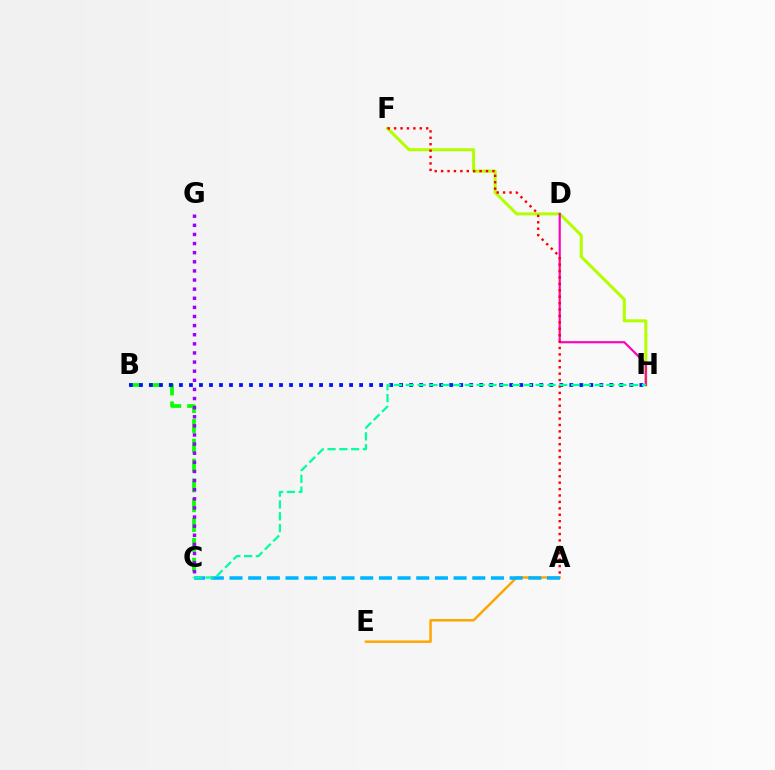{('B', 'C'): [{'color': '#08ff00', 'line_style': 'dashed', 'thickness': 2.69}], ('A', 'E'): [{'color': '#ffa500', 'line_style': 'solid', 'thickness': 1.78}], ('F', 'H'): [{'color': '#b3ff00', 'line_style': 'solid', 'thickness': 2.19}], ('C', 'G'): [{'color': '#9b00ff', 'line_style': 'dotted', 'thickness': 2.48}], ('D', 'H'): [{'color': '#ff00bd', 'line_style': 'solid', 'thickness': 1.56}], ('B', 'H'): [{'color': '#0010ff', 'line_style': 'dotted', 'thickness': 2.72}], ('A', 'F'): [{'color': '#ff0000', 'line_style': 'dotted', 'thickness': 1.74}], ('A', 'C'): [{'color': '#00b5ff', 'line_style': 'dashed', 'thickness': 2.54}], ('C', 'H'): [{'color': '#00ff9d', 'line_style': 'dashed', 'thickness': 1.6}]}